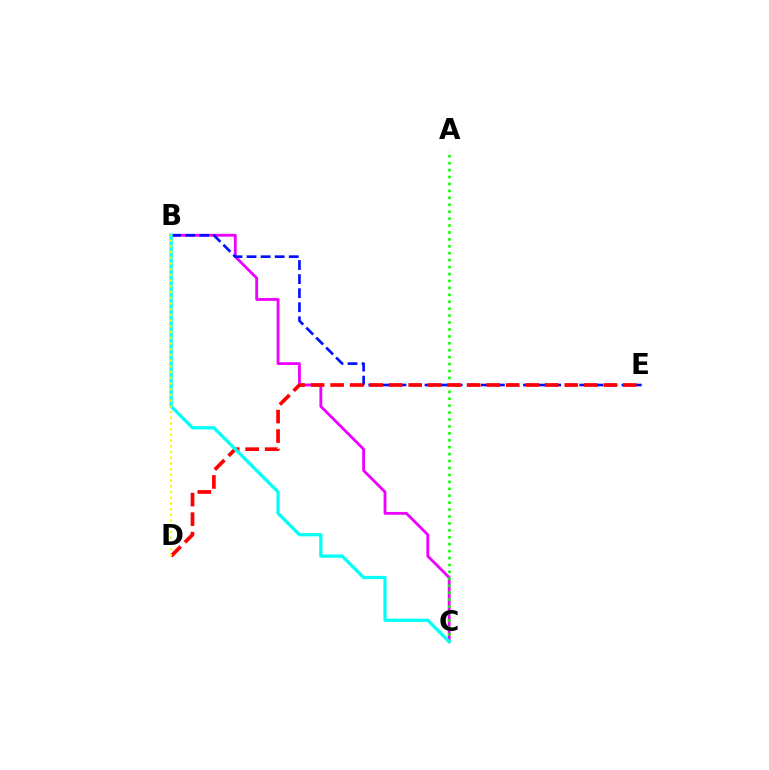{('B', 'C'): [{'color': '#ee00ff', 'line_style': 'solid', 'thickness': 2.02}, {'color': '#00fff6', 'line_style': 'solid', 'thickness': 2.32}], ('A', 'C'): [{'color': '#08ff00', 'line_style': 'dotted', 'thickness': 1.88}], ('B', 'E'): [{'color': '#0010ff', 'line_style': 'dashed', 'thickness': 1.91}], ('D', 'E'): [{'color': '#ff0000', 'line_style': 'dashed', 'thickness': 2.65}], ('B', 'D'): [{'color': '#fcf500', 'line_style': 'dotted', 'thickness': 1.55}]}